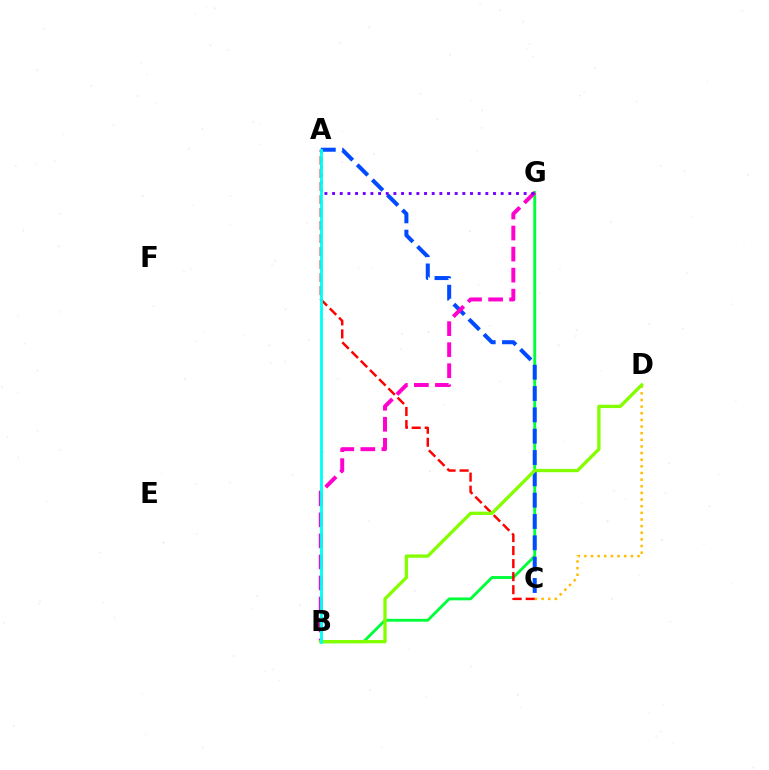{('B', 'G'): [{'color': '#00ff39', 'line_style': 'solid', 'thickness': 2.06}, {'color': '#ff00cf', 'line_style': 'dashed', 'thickness': 2.86}], ('A', 'C'): [{'color': '#004bff', 'line_style': 'dashed', 'thickness': 2.9}, {'color': '#ff0000', 'line_style': 'dashed', 'thickness': 1.77}], ('C', 'D'): [{'color': '#ffbd00', 'line_style': 'dotted', 'thickness': 1.8}], ('B', 'D'): [{'color': '#84ff00', 'line_style': 'solid', 'thickness': 2.39}], ('A', 'G'): [{'color': '#7200ff', 'line_style': 'dotted', 'thickness': 2.08}], ('A', 'B'): [{'color': '#00fff6', 'line_style': 'solid', 'thickness': 2.03}]}